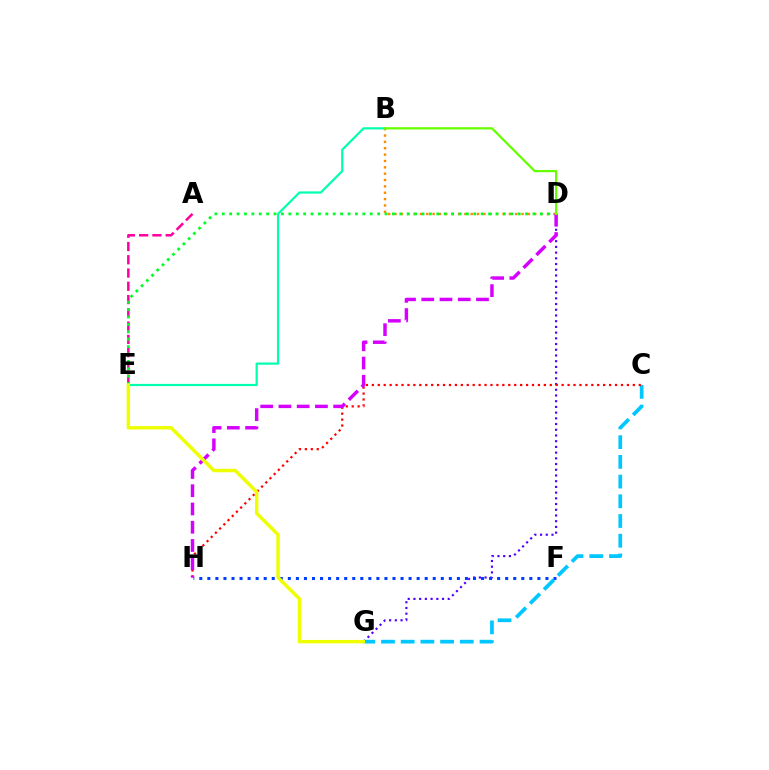{('B', 'D'): [{'color': '#ff8800', 'line_style': 'dotted', 'thickness': 1.73}, {'color': '#66ff00', 'line_style': 'solid', 'thickness': 1.62}], ('B', 'E'): [{'color': '#00ffaf', 'line_style': 'solid', 'thickness': 1.59}], ('C', 'G'): [{'color': '#00c7ff', 'line_style': 'dashed', 'thickness': 2.68}], ('A', 'E'): [{'color': '#ff00a0', 'line_style': 'dashed', 'thickness': 1.8}], ('D', 'E'): [{'color': '#00ff27', 'line_style': 'dotted', 'thickness': 2.01}], ('D', 'G'): [{'color': '#4f00ff', 'line_style': 'dotted', 'thickness': 1.55}], ('C', 'H'): [{'color': '#ff0000', 'line_style': 'dotted', 'thickness': 1.61}], ('F', 'H'): [{'color': '#003fff', 'line_style': 'dotted', 'thickness': 2.19}], ('D', 'H'): [{'color': '#d600ff', 'line_style': 'dashed', 'thickness': 2.48}], ('E', 'G'): [{'color': '#eeff00', 'line_style': 'solid', 'thickness': 2.48}]}